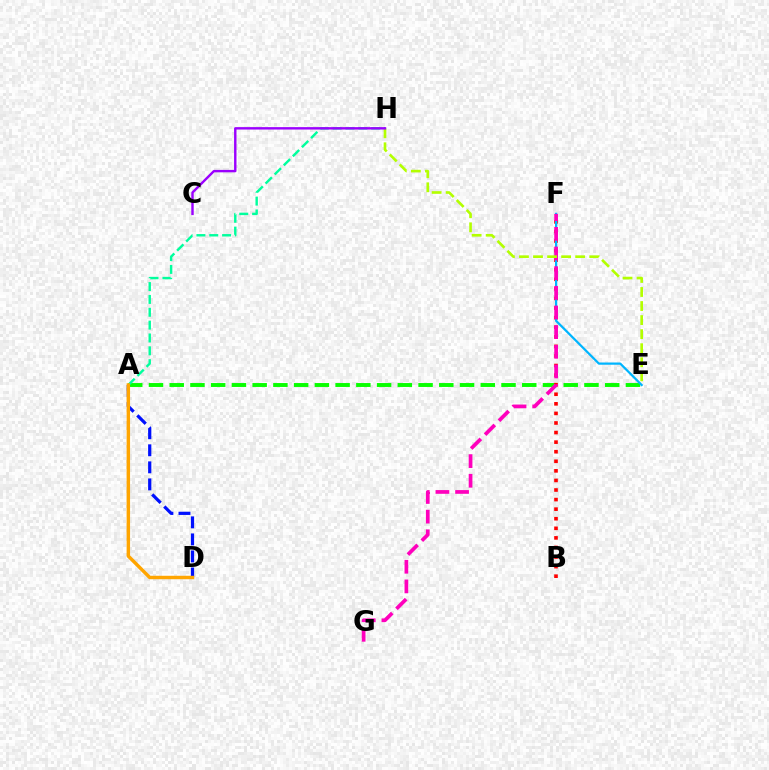{('A', 'D'): [{'color': '#0010ff', 'line_style': 'dashed', 'thickness': 2.32}, {'color': '#ffa500', 'line_style': 'solid', 'thickness': 2.48}], ('A', 'E'): [{'color': '#08ff00', 'line_style': 'dashed', 'thickness': 2.82}], ('A', 'H'): [{'color': '#00ff9d', 'line_style': 'dashed', 'thickness': 1.75}], ('B', 'F'): [{'color': '#ff0000', 'line_style': 'dotted', 'thickness': 2.6}], ('E', 'F'): [{'color': '#00b5ff', 'line_style': 'solid', 'thickness': 1.61}], ('F', 'G'): [{'color': '#ff00bd', 'line_style': 'dashed', 'thickness': 2.67}], ('E', 'H'): [{'color': '#b3ff00', 'line_style': 'dashed', 'thickness': 1.91}], ('C', 'H'): [{'color': '#9b00ff', 'line_style': 'solid', 'thickness': 1.74}]}